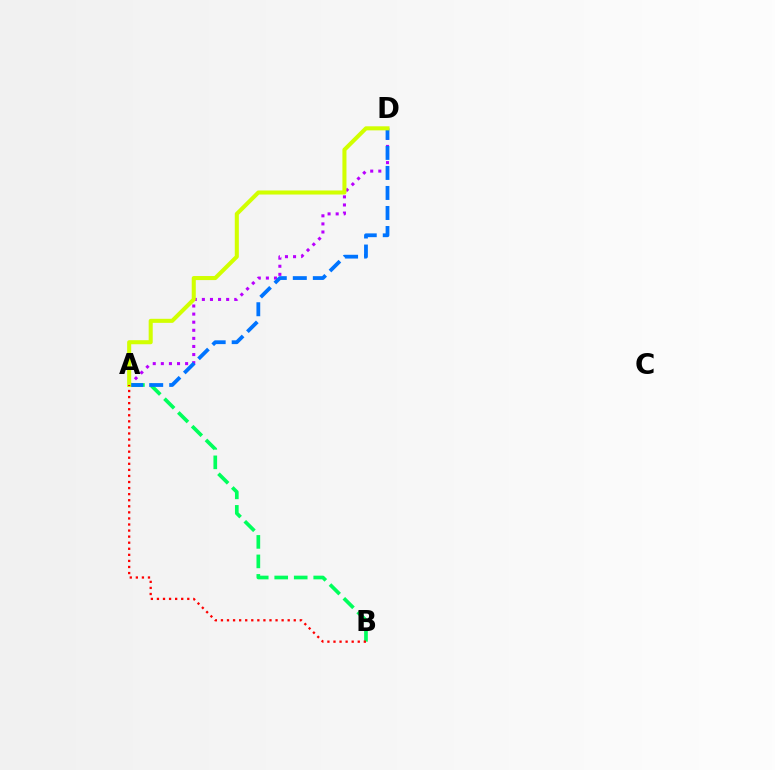{('A', 'D'): [{'color': '#b900ff', 'line_style': 'dotted', 'thickness': 2.2}, {'color': '#0074ff', 'line_style': 'dashed', 'thickness': 2.72}, {'color': '#d1ff00', 'line_style': 'solid', 'thickness': 2.92}], ('A', 'B'): [{'color': '#00ff5c', 'line_style': 'dashed', 'thickness': 2.65}, {'color': '#ff0000', 'line_style': 'dotted', 'thickness': 1.65}]}